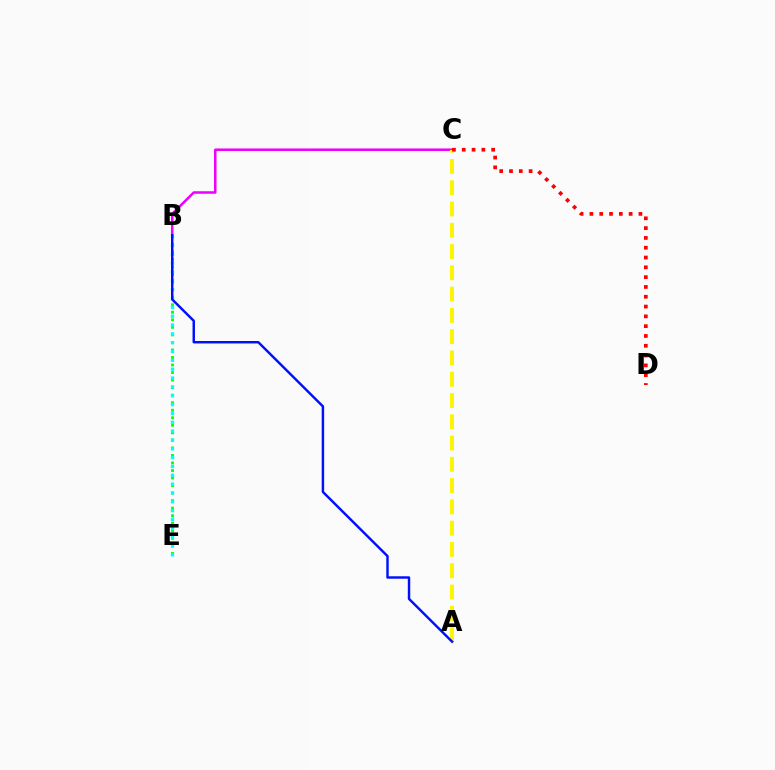{('B', 'C'): [{'color': '#ee00ff', 'line_style': 'solid', 'thickness': 1.82}], ('A', 'C'): [{'color': '#fcf500', 'line_style': 'dashed', 'thickness': 2.89}], ('B', 'E'): [{'color': '#08ff00', 'line_style': 'dotted', 'thickness': 2.05}, {'color': '#00fff6', 'line_style': 'dotted', 'thickness': 2.4}], ('A', 'B'): [{'color': '#0010ff', 'line_style': 'solid', 'thickness': 1.76}], ('C', 'D'): [{'color': '#ff0000', 'line_style': 'dotted', 'thickness': 2.66}]}